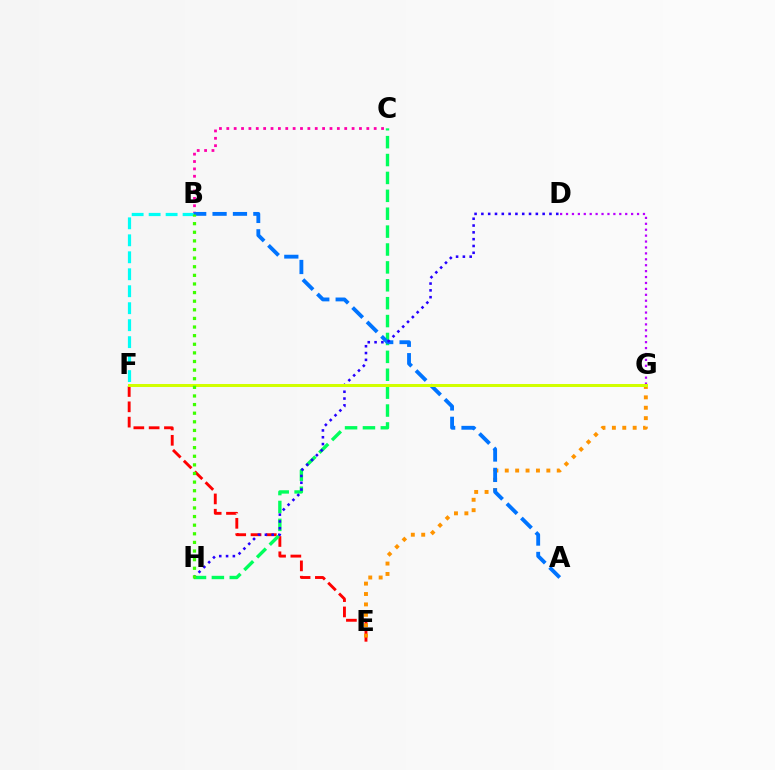{('E', 'F'): [{'color': '#ff0000', 'line_style': 'dashed', 'thickness': 2.08}], ('C', 'H'): [{'color': '#00ff5c', 'line_style': 'dashed', 'thickness': 2.43}], ('B', 'C'): [{'color': '#ff00ac', 'line_style': 'dotted', 'thickness': 2.0}], ('B', 'F'): [{'color': '#00fff6', 'line_style': 'dashed', 'thickness': 2.31}], ('E', 'G'): [{'color': '#ff9400', 'line_style': 'dotted', 'thickness': 2.82}], ('A', 'B'): [{'color': '#0074ff', 'line_style': 'dashed', 'thickness': 2.77}], ('D', 'G'): [{'color': '#b900ff', 'line_style': 'dotted', 'thickness': 1.61}], ('D', 'H'): [{'color': '#2500ff', 'line_style': 'dotted', 'thickness': 1.85}], ('F', 'G'): [{'color': '#d1ff00', 'line_style': 'solid', 'thickness': 2.16}], ('B', 'H'): [{'color': '#3dff00', 'line_style': 'dotted', 'thickness': 2.34}]}